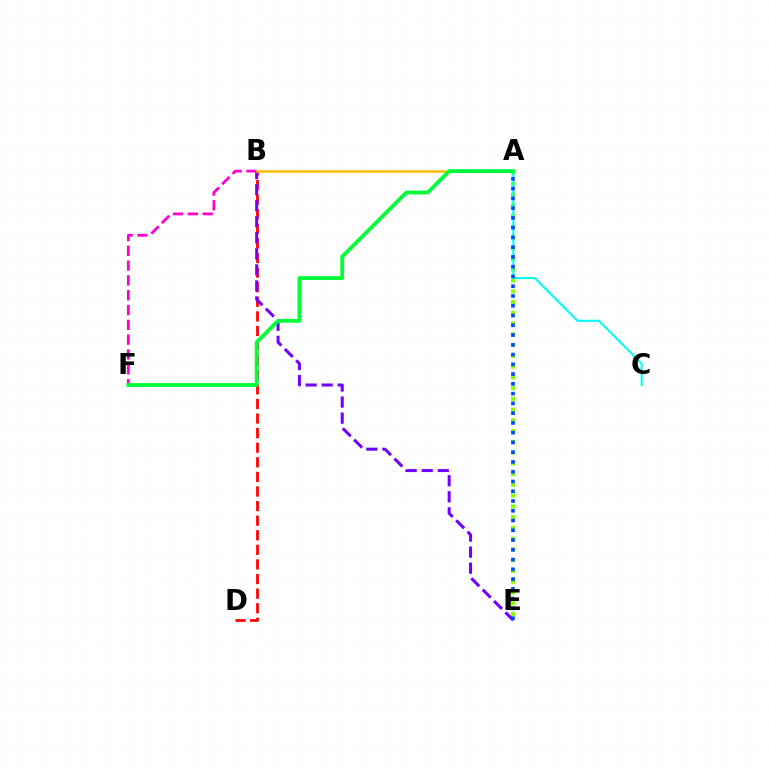{('B', 'D'): [{'color': '#ff0000', 'line_style': 'dashed', 'thickness': 1.98}], ('A', 'E'): [{'color': '#84ff00', 'line_style': 'dotted', 'thickness': 2.92}, {'color': '#004bff', 'line_style': 'dotted', 'thickness': 2.65}], ('B', 'E'): [{'color': '#7200ff', 'line_style': 'dashed', 'thickness': 2.18}], ('A', 'C'): [{'color': '#00fff6', 'line_style': 'solid', 'thickness': 1.52}], ('B', 'F'): [{'color': '#ff00cf', 'line_style': 'dashed', 'thickness': 2.01}], ('A', 'B'): [{'color': '#ffbd00', 'line_style': 'solid', 'thickness': 1.84}], ('A', 'F'): [{'color': '#00ff39', 'line_style': 'solid', 'thickness': 2.75}]}